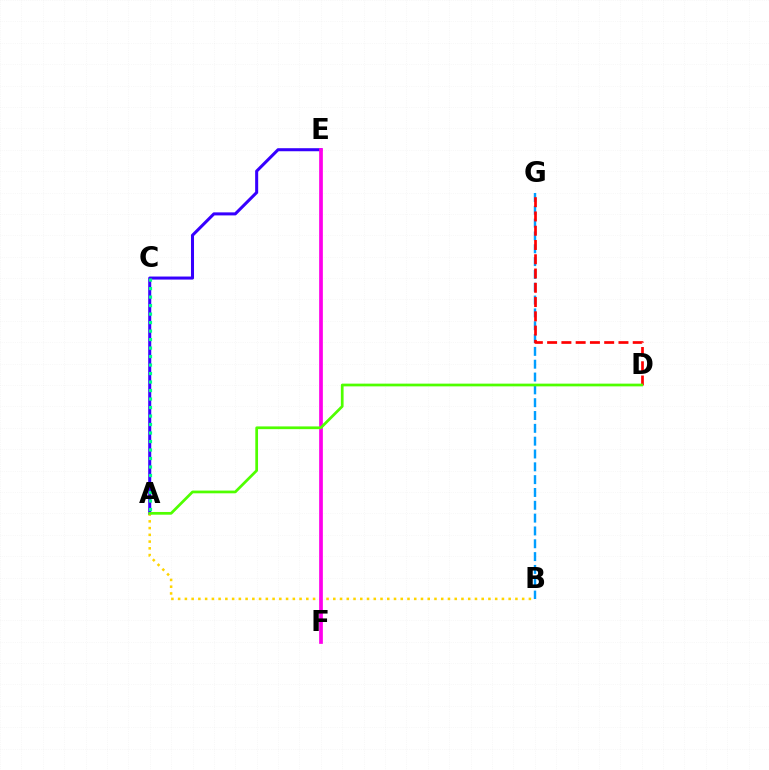{('A', 'E'): [{'color': '#3700ff', 'line_style': 'solid', 'thickness': 2.19}], ('A', 'B'): [{'color': '#ffd500', 'line_style': 'dotted', 'thickness': 1.83}], ('A', 'C'): [{'color': '#00ff86', 'line_style': 'dotted', 'thickness': 2.31}], ('B', 'G'): [{'color': '#009eff', 'line_style': 'dashed', 'thickness': 1.74}], ('D', 'G'): [{'color': '#ff0000', 'line_style': 'dashed', 'thickness': 1.94}], ('E', 'F'): [{'color': '#ff00ed', 'line_style': 'solid', 'thickness': 2.68}], ('A', 'D'): [{'color': '#4fff00', 'line_style': 'solid', 'thickness': 1.96}]}